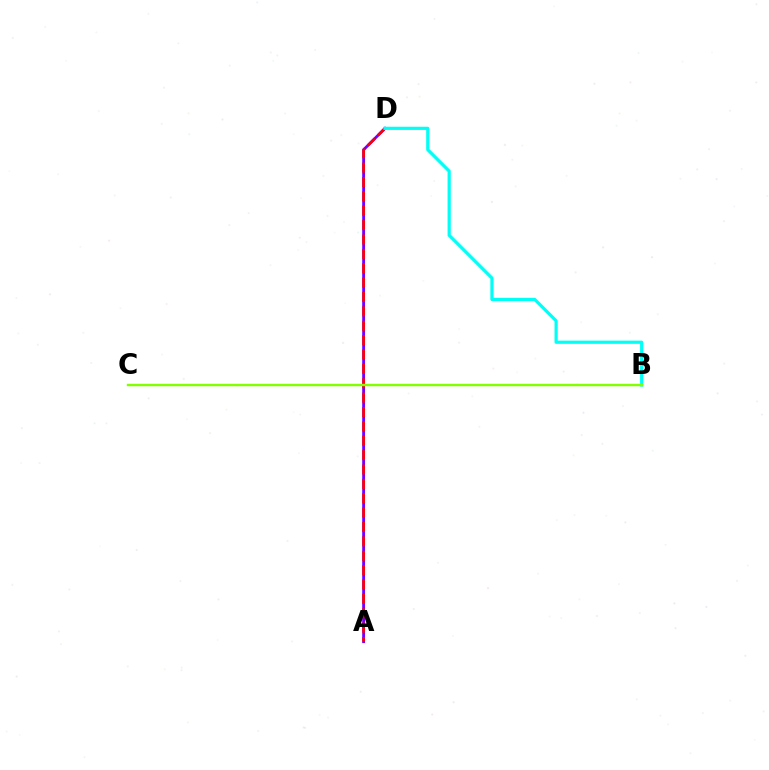{('A', 'D'): [{'color': '#7200ff', 'line_style': 'solid', 'thickness': 2.04}, {'color': '#ff0000', 'line_style': 'dashed', 'thickness': 1.95}], ('B', 'D'): [{'color': '#00fff6', 'line_style': 'solid', 'thickness': 2.3}], ('B', 'C'): [{'color': '#84ff00', 'line_style': 'solid', 'thickness': 1.74}]}